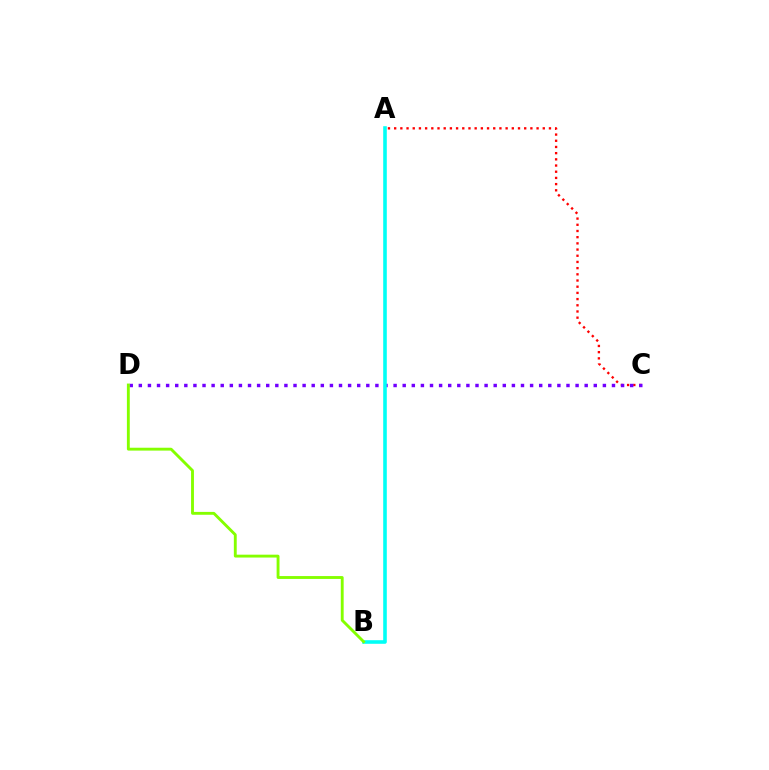{('A', 'C'): [{'color': '#ff0000', 'line_style': 'dotted', 'thickness': 1.68}], ('C', 'D'): [{'color': '#7200ff', 'line_style': 'dotted', 'thickness': 2.47}], ('A', 'B'): [{'color': '#00fff6', 'line_style': 'solid', 'thickness': 2.58}], ('B', 'D'): [{'color': '#84ff00', 'line_style': 'solid', 'thickness': 2.07}]}